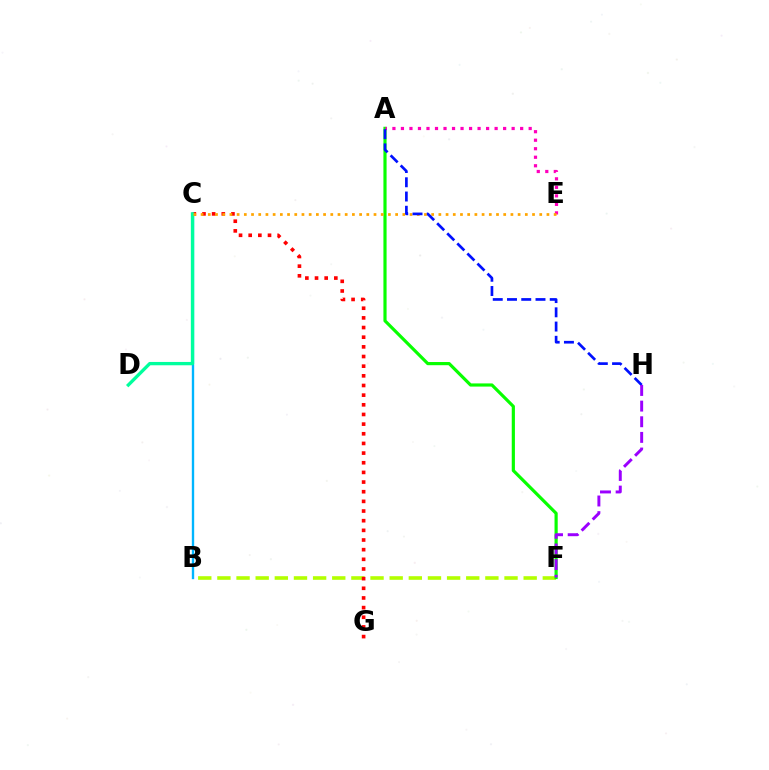{('B', 'F'): [{'color': '#b3ff00', 'line_style': 'dashed', 'thickness': 2.6}], ('A', 'F'): [{'color': '#08ff00', 'line_style': 'solid', 'thickness': 2.29}], ('C', 'G'): [{'color': '#ff0000', 'line_style': 'dotted', 'thickness': 2.62}], ('B', 'C'): [{'color': '#00b5ff', 'line_style': 'solid', 'thickness': 1.7}], ('A', 'E'): [{'color': '#ff00bd', 'line_style': 'dotted', 'thickness': 2.31}], ('C', 'D'): [{'color': '#00ff9d', 'line_style': 'solid', 'thickness': 2.39}], ('C', 'E'): [{'color': '#ffa500', 'line_style': 'dotted', 'thickness': 1.96}], ('A', 'H'): [{'color': '#0010ff', 'line_style': 'dashed', 'thickness': 1.94}], ('F', 'H'): [{'color': '#9b00ff', 'line_style': 'dashed', 'thickness': 2.12}]}